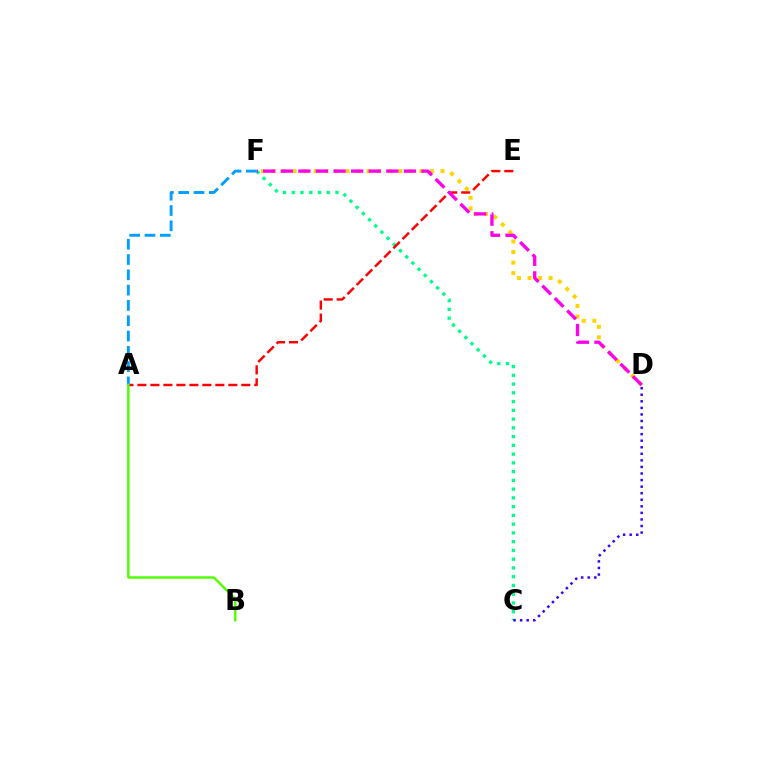{('C', 'F'): [{'color': '#00ff86', 'line_style': 'dotted', 'thickness': 2.38}], ('D', 'F'): [{'color': '#ffd500', 'line_style': 'dotted', 'thickness': 2.87}, {'color': '#ff00ed', 'line_style': 'dashed', 'thickness': 2.39}], ('A', 'E'): [{'color': '#ff0000', 'line_style': 'dashed', 'thickness': 1.76}], ('A', 'F'): [{'color': '#009eff', 'line_style': 'dashed', 'thickness': 2.08}], ('A', 'B'): [{'color': '#4fff00', 'line_style': 'solid', 'thickness': 1.75}], ('C', 'D'): [{'color': '#3700ff', 'line_style': 'dotted', 'thickness': 1.78}]}